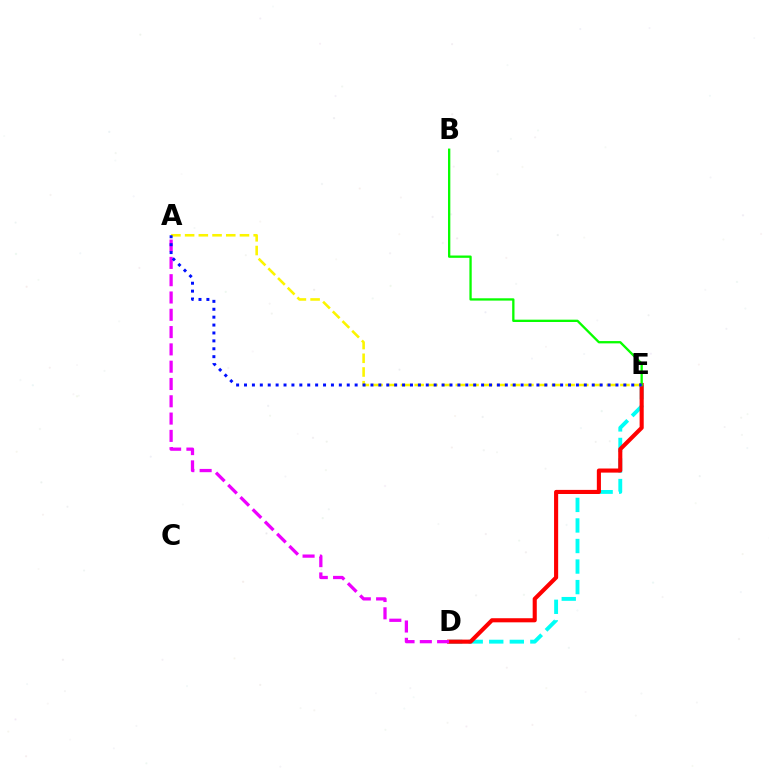{('D', 'E'): [{'color': '#00fff6', 'line_style': 'dashed', 'thickness': 2.79}, {'color': '#ff0000', 'line_style': 'solid', 'thickness': 2.95}], ('A', 'E'): [{'color': '#fcf500', 'line_style': 'dashed', 'thickness': 1.86}, {'color': '#0010ff', 'line_style': 'dotted', 'thickness': 2.15}], ('A', 'D'): [{'color': '#ee00ff', 'line_style': 'dashed', 'thickness': 2.35}], ('B', 'E'): [{'color': '#08ff00', 'line_style': 'solid', 'thickness': 1.67}]}